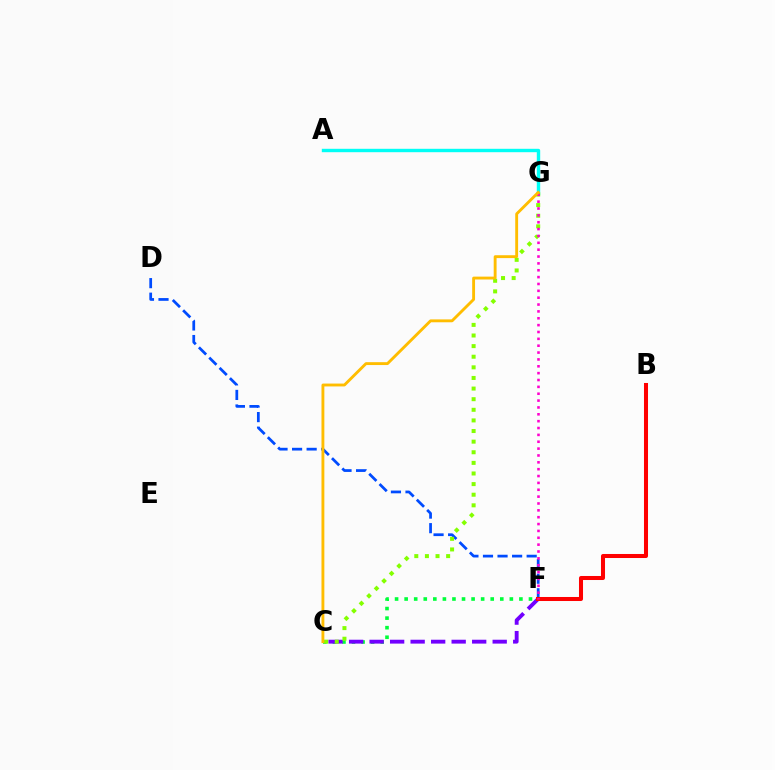{('C', 'F'): [{'color': '#00ff39', 'line_style': 'dotted', 'thickness': 2.6}, {'color': '#7200ff', 'line_style': 'dashed', 'thickness': 2.79}], ('D', 'F'): [{'color': '#004bff', 'line_style': 'dashed', 'thickness': 1.98}], ('A', 'G'): [{'color': '#00fff6', 'line_style': 'solid', 'thickness': 2.44}], ('C', 'G'): [{'color': '#84ff00', 'line_style': 'dotted', 'thickness': 2.88}, {'color': '#ffbd00', 'line_style': 'solid', 'thickness': 2.07}], ('B', 'F'): [{'color': '#ff0000', 'line_style': 'solid', 'thickness': 2.9}], ('F', 'G'): [{'color': '#ff00cf', 'line_style': 'dotted', 'thickness': 1.86}]}